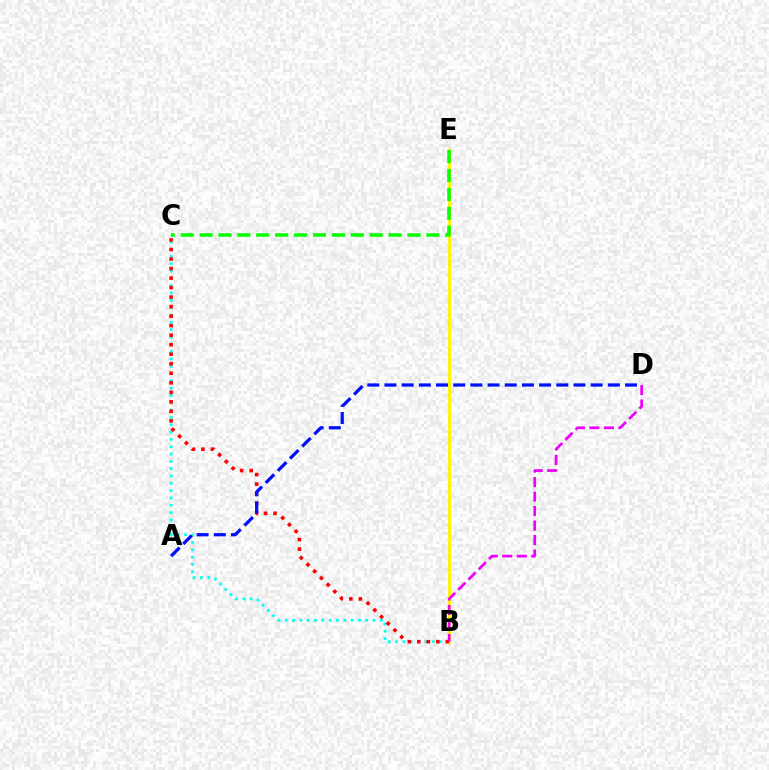{('B', 'C'): [{'color': '#00fff6', 'line_style': 'dotted', 'thickness': 1.99}, {'color': '#ff0000', 'line_style': 'dotted', 'thickness': 2.59}], ('B', 'E'): [{'color': '#fcf500', 'line_style': 'solid', 'thickness': 2.08}], ('A', 'D'): [{'color': '#0010ff', 'line_style': 'dashed', 'thickness': 2.33}], ('C', 'E'): [{'color': '#08ff00', 'line_style': 'dashed', 'thickness': 2.57}], ('B', 'D'): [{'color': '#ee00ff', 'line_style': 'dashed', 'thickness': 1.97}]}